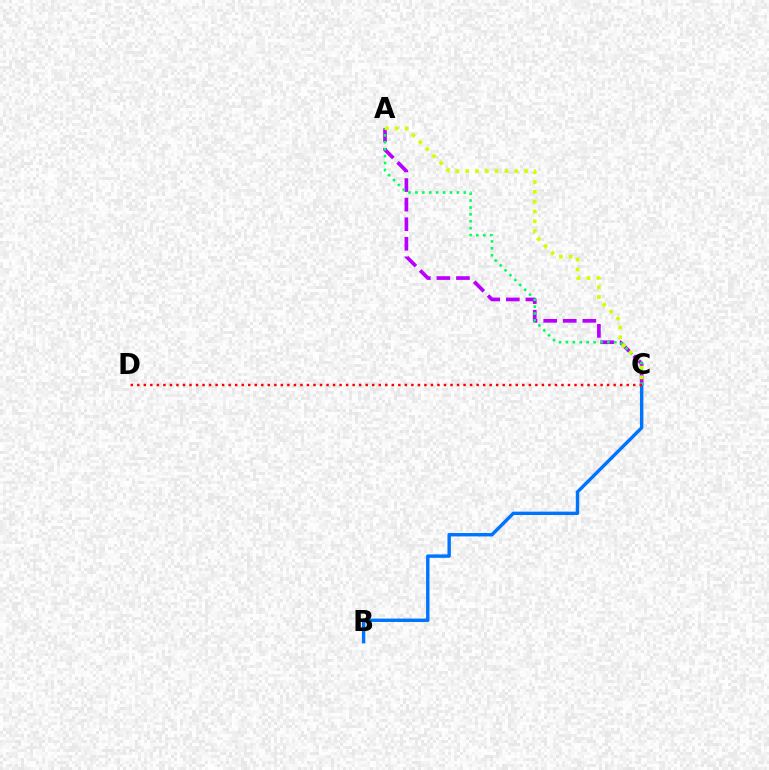{('A', 'C'): [{'color': '#b900ff', 'line_style': 'dashed', 'thickness': 2.66}, {'color': '#00ff5c', 'line_style': 'dotted', 'thickness': 1.88}, {'color': '#d1ff00', 'line_style': 'dotted', 'thickness': 2.66}], ('B', 'C'): [{'color': '#0074ff', 'line_style': 'solid', 'thickness': 2.45}], ('C', 'D'): [{'color': '#ff0000', 'line_style': 'dotted', 'thickness': 1.77}]}